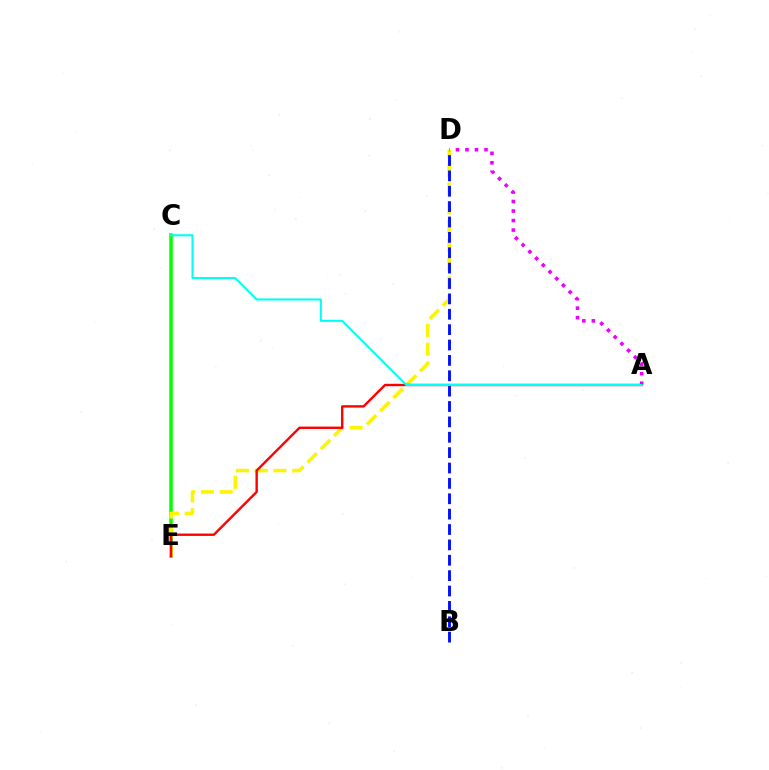{('C', 'E'): [{'color': '#08ff00', 'line_style': 'solid', 'thickness': 2.53}], ('D', 'E'): [{'color': '#fcf500', 'line_style': 'dashed', 'thickness': 2.55}], ('B', 'D'): [{'color': '#0010ff', 'line_style': 'dashed', 'thickness': 2.09}], ('A', 'D'): [{'color': '#ee00ff', 'line_style': 'dotted', 'thickness': 2.58}], ('A', 'E'): [{'color': '#ff0000', 'line_style': 'solid', 'thickness': 1.72}], ('A', 'C'): [{'color': '#00fff6', 'line_style': 'solid', 'thickness': 1.5}]}